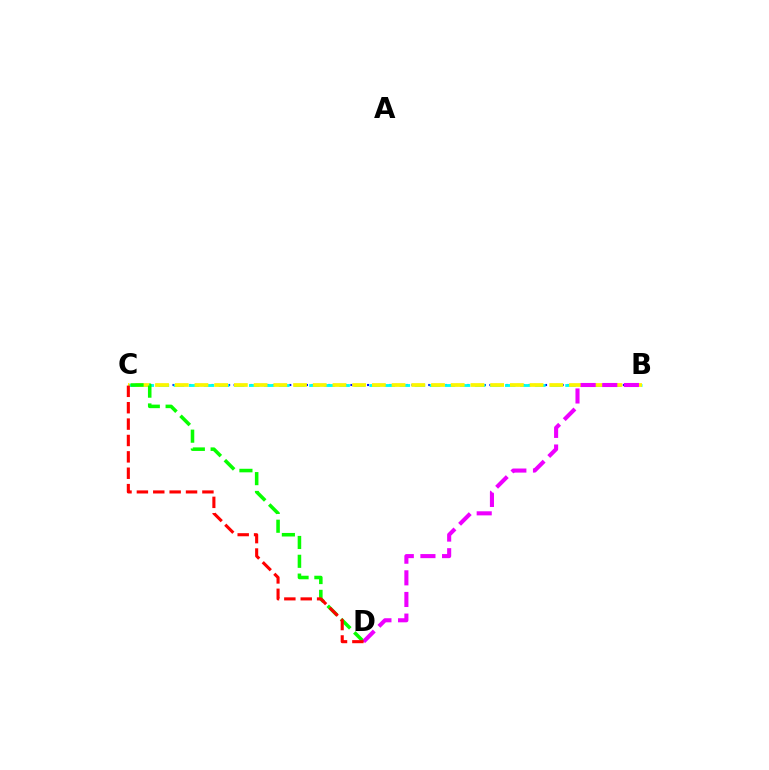{('B', 'C'): [{'color': '#0010ff', 'line_style': 'dotted', 'thickness': 1.51}, {'color': '#00fff6', 'line_style': 'dashed', 'thickness': 2.05}, {'color': '#fcf500', 'line_style': 'dashed', 'thickness': 2.68}], ('C', 'D'): [{'color': '#08ff00', 'line_style': 'dashed', 'thickness': 2.56}, {'color': '#ff0000', 'line_style': 'dashed', 'thickness': 2.23}], ('B', 'D'): [{'color': '#ee00ff', 'line_style': 'dashed', 'thickness': 2.94}]}